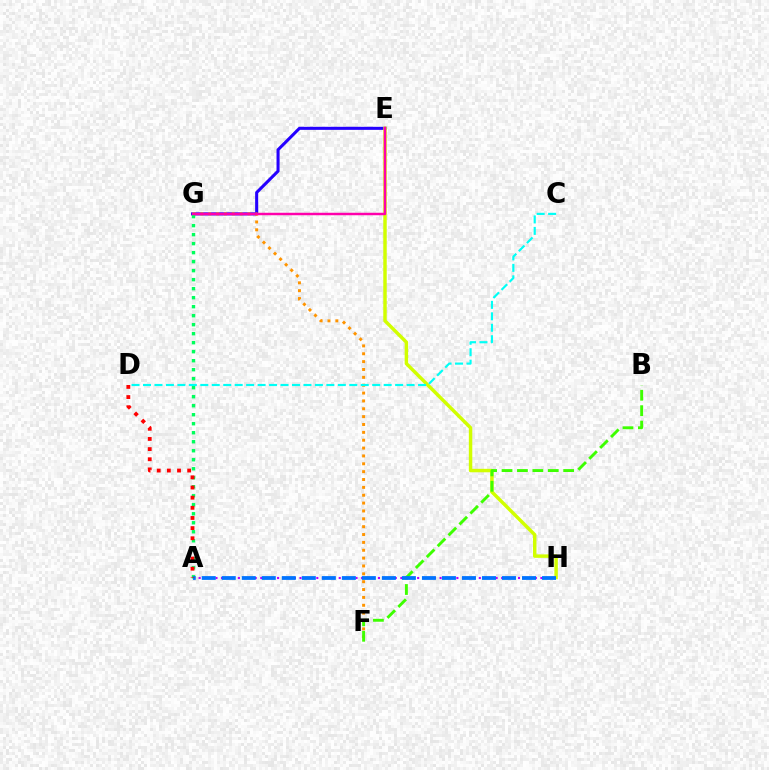{('A', 'H'): [{'color': '#b900ff', 'line_style': 'dotted', 'thickness': 1.52}, {'color': '#0074ff', 'line_style': 'dashed', 'thickness': 2.72}], ('E', 'G'): [{'color': '#2500ff', 'line_style': 'solid', 'thickness': 2.2}, {'color': '#ff00ac', 'line_style': 'solid', 'thickness': 1.78}], ('E', 'H'): [{'color': '#d1ff00', 'line_style': 'solid', 'thickness': 2.48}], ('F', 'G'): [{'color': '#ff9400', 'line_style': 'dotted', 'thickness': 2.14}], ('B', 'F'): [{'color': '#3dff00', 'line_style': 'dashed', 'thickness': 2.09}], ('A', 'G'): [{'color': '#00ff5c', 'line_style': 'dotted', 'thickness': 2.45}], ('C', 'D'): [{'color': '#00fff6', 'line_style': 'dashed', 'thickness': 1.56}], ('A', 'D'): [{'color': '#ff0000', 'line_style': 'dotted', 'thickness': 2.76}]}